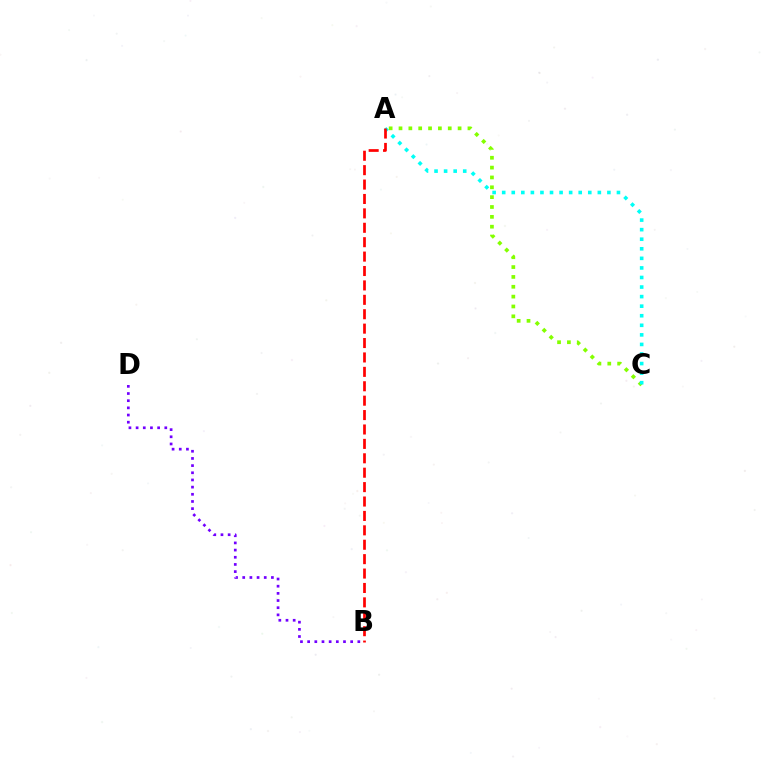{('B', 'D'): [{'color': '#7200ff', 'line_style': 'dotted', 'thickness': 1.95}], ('A', 'C'): [{'color': '#84ff00', 'line_style': 'dotted', 'thickness': 2.68}, {'color': '#00fff6', 'line_style': 'dotted', 'thickness': 2.6}], ('A', 'B'): [{'color': '#ff0000', 'line_style': 'dashed', 'thickness': 1.96}]}